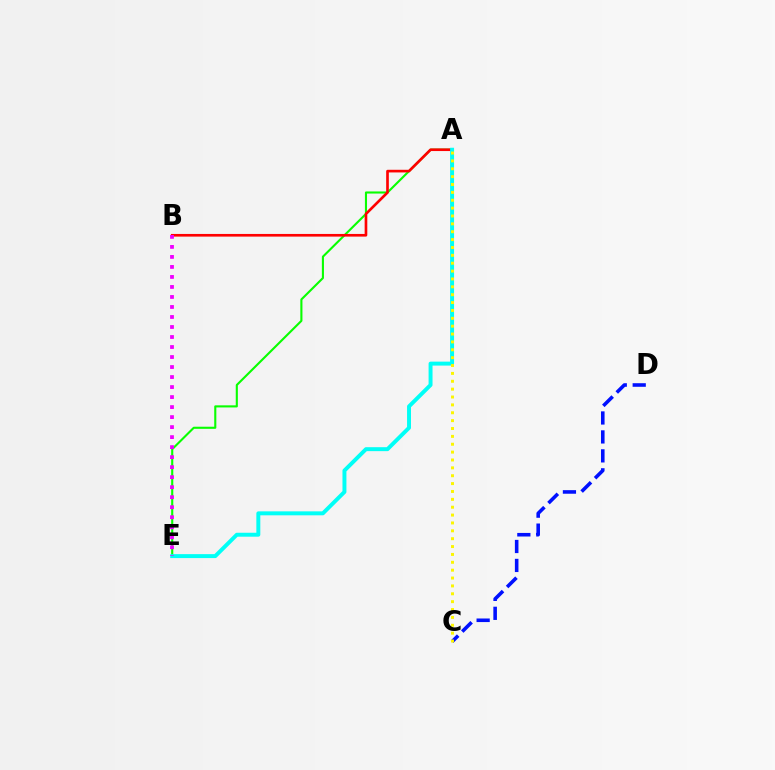{('A', 'E'): [{'color': '#08ff00', 'line_style': 'solid', 'thickness': 1.52}, {'color': '#00fff6', 'line_style': 'solid', 'thickness': 2.84}], ('C', 'D'): [{'color': '#0010ff', 'line_style': 'dashed', 'thickness': 2.57}], ('A', 'B'): [{'color': '#ff0000', 'line_style': 'solid', 'thickness': 1.91}], ('B', 'E'): [{'color': '#ee00ff', 'line_style': 'dotted', 'thickness': 2.72}], ('A', 'C'): [{'color': '#fcf500', 'line_style': 'dotted', 'thickness': 2.14}]}